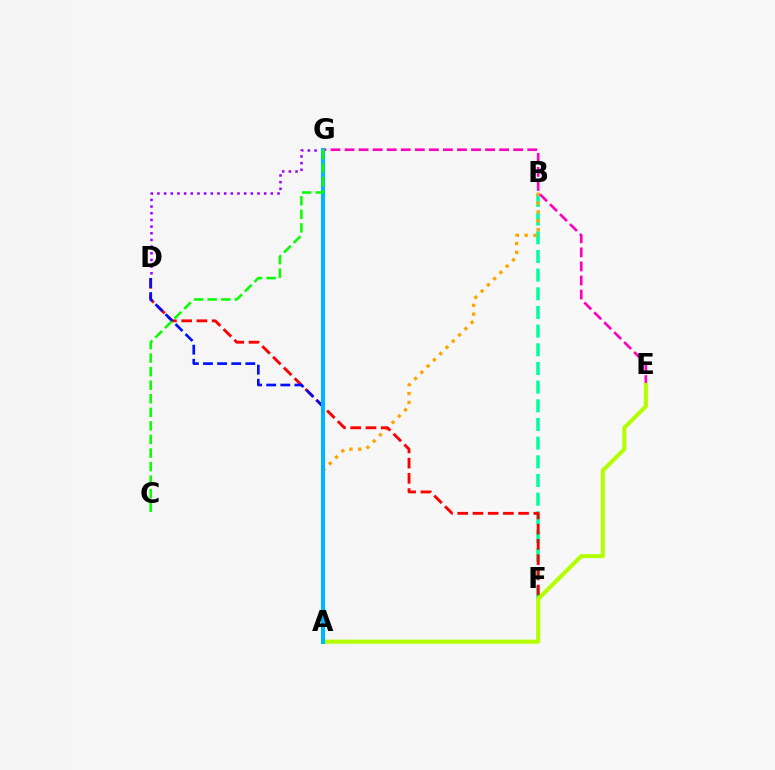{('B', 'F'): [{'color': '#00ff9d', 'line_style': 'dashed', 'thickness': 2.54}], ('A', 'B'): [{'color': '#ffa500', 'line_style': 'dotted', 'thickness': 2.41}], ('D', 'F'): [{'color': '#ff0000', 'line_style': 'dashed', 'thickness': 2.07}], ('E', 'G'): [{'color': '#ff00bd', 'line_style': 'dashed', 'thickness': 1.91}], ('A', 'E'): [{'color': '#b3ff00', 'line_style': 'solid', 'thickness': 2.94}], ('D', 'G'): [{'color': '#9b00ff', 'line_style': 'dotted', 'thickness': 1.81}], ('A', 'D'): [{'color': '#0010ff', 'line_style': 'dashed', 'thickness': 1.92}], ('A', 'G'): [{'color': '#00b5ff', 'line_style': 'solid', 'thickness': 2.91}], ('C', 'G'): [{'color': '#08ff00', 'line_style': 'dashed', 'thickness': 1.84}]}